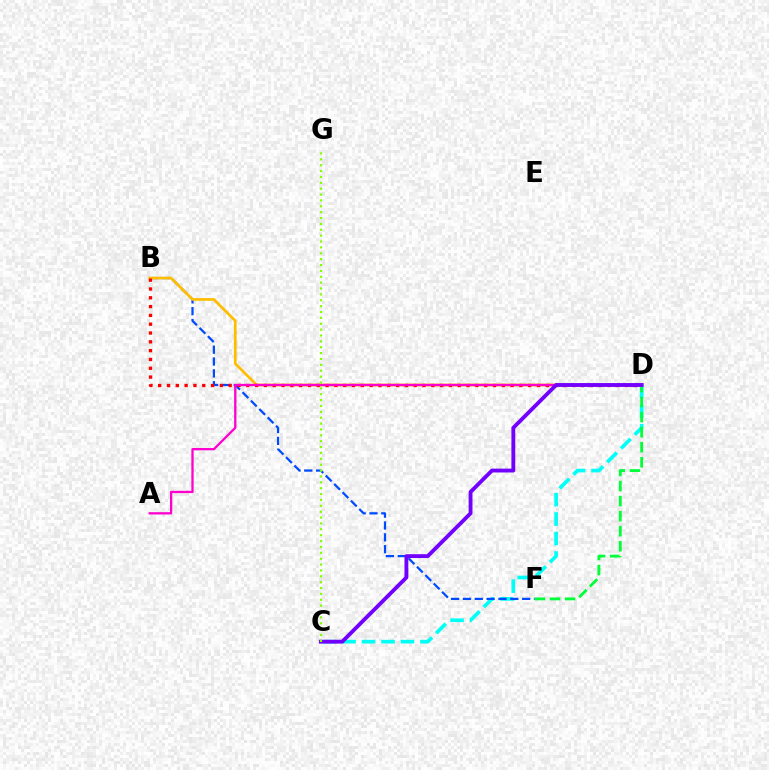{('C', 'D'): [{'color': '#00fff6', 'line_style': 'dashed', 'thickness': 2.64}, {'color': '#7200ff', 'line_style': 'solid', 'thickness': 2.77}], ('B', 'F'): [{'color': '#004bff', 'line_style': 'dashed', 'thickness': 1.61}], ('B', 'D'): [{'color': '#ffbd00', 'line_style': 'solid', 'thickness': 1.94}, {'color': '#ff0000', 'line_style': 'dotted', 'thickness': 2.39}], ('A', 'D'): [{'color': '#ff00cf', 'line_style': 'solid', 'thickness': 1.65}], ('D', 'F'): [{'color': '#00ff39', 'line_style': 'dashed', 'thickness': 2.04}], ('C', 'G'): [{'color': '#84ff00', 'line_style': 'dotted', 'thickness': 1.6}]}